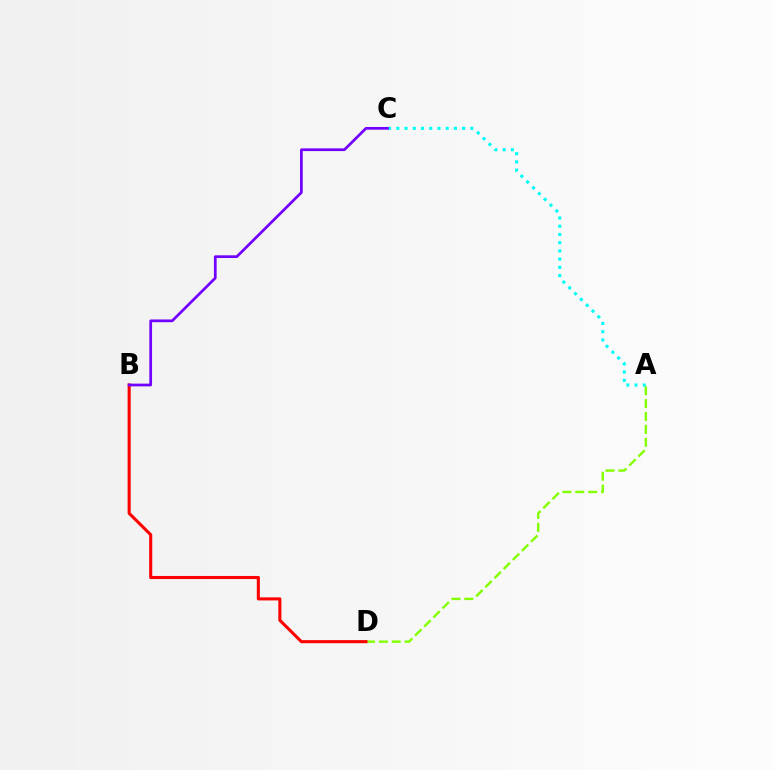{('A', 'D'): [{'color': '#84ff00', 'line_style': 'dashed', 'thickness': 1.75}], ('A', 'C'): [{'color': '#00fff6', 'line_style': 'dotted', 'thickness': 2.23}], ('B', 'D'): [{'color': '#ff0000', 'line_style': 'solid', 'thickness': 2.21}], ('B', 'C'): [{'color': '#7200ff', 'line_style': 'solid', 'thickness': 1.96}]}